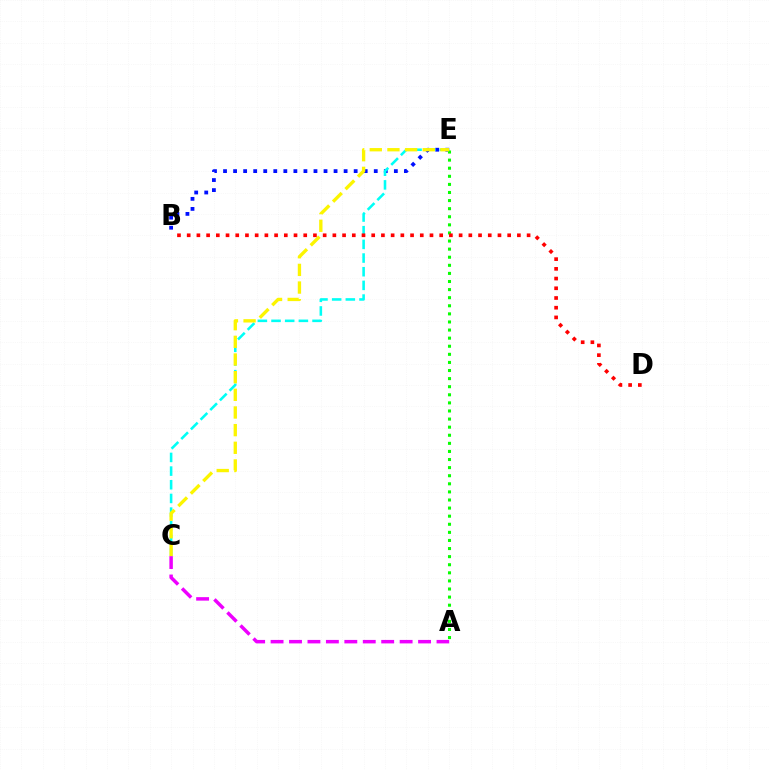{('B', 'E'): [{'color': '#0010ff', 'line_style': 'dotted', 'thickness': 2.73}], ('C', 'E'): [{'color': '#00fff6', 'line_style': 'dashed', 'thickness': 1.86}, {'color': '#fcf500', 'line_style': 'dashed', 'thickness': 2.4}], ('A', 'C'): [{'color': '#ee00ff', 'line_style': 'dashed', 'thickness': 2.5}], ('A', 'E'): [{'color': '#08ff00', 'line_style': 'dotted', 'thickness': 2.2}], ('B', 'D'): [{'color': '#ff0000', 'line_style': 'dotted', 'thickness': 2.64}]}